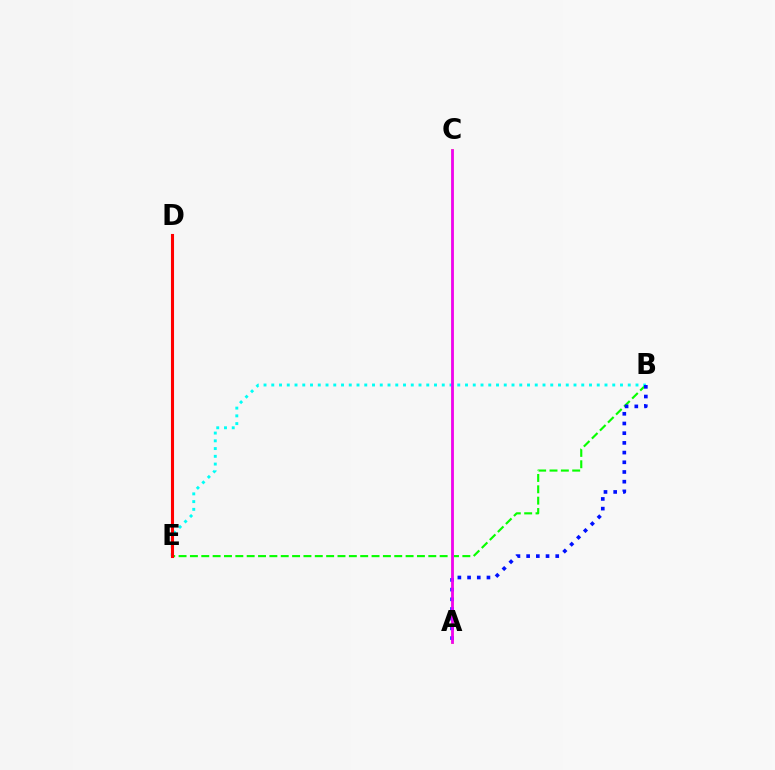{('B', 'E'): [{'color': '#08ff00', 'line_style': 'dashed', 'thickness': 1.54}, {'color': '#00fff6', 'line_style': 'dotted', 'thickness': 2.11}], ('A', 'C'): [{'color': '#fcf500', 'line_style': 'solid', 'thickness': 2.09}, {'color': '#ee00ff', 'line_style': 'solid', 'thickness': 1.97}], ('A', 'B'): [{'color': '#0010ff', 'line_style': 'dotted', 'thickness': 2.63}], ('D', 'E'): [{'color': '#ff0000', 'line_style': 'solid', 'thickness': 2.22}]}